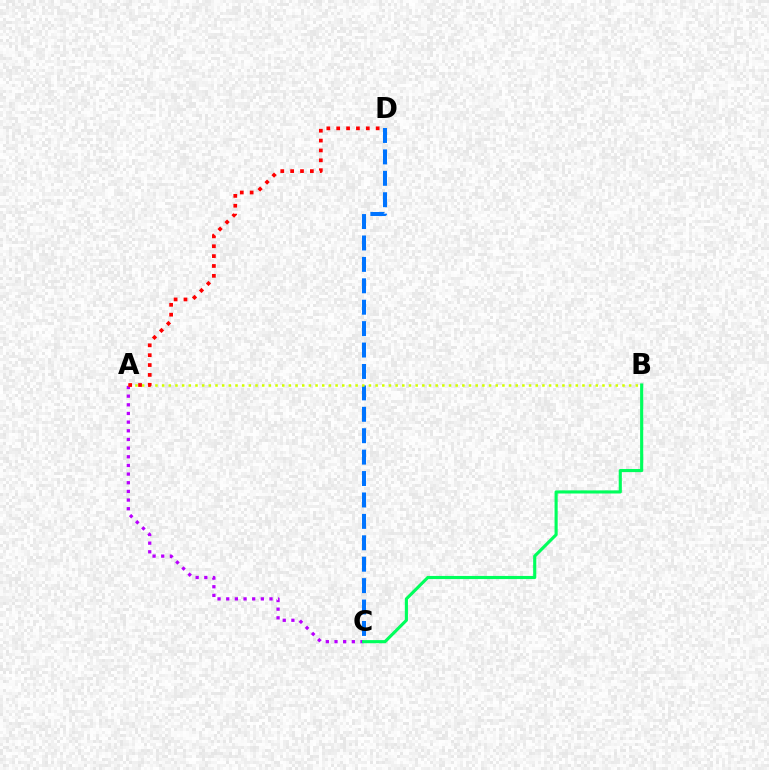{('C', 'D'): [{'color': '#0074ff', 'line_style': 'dashed', 'thickness': 2.91}], ('A', 'C'): [{'color': '#b900ff', 'line_style': 'dotted', 'thickness': 2.35}], ('A', 'B'): [{'color': '#d1ff00', 'line_style': 'dotted', 'thickness': 1.81}], ('A', 'D'): [{'color': '#ff0000', 'line_style': 'dotted', 'thickness': 2.68}], ('B', 'C'): [{'color': '#00ff5c', 'line_style': 'solid', 'thickness': 2.25}]}